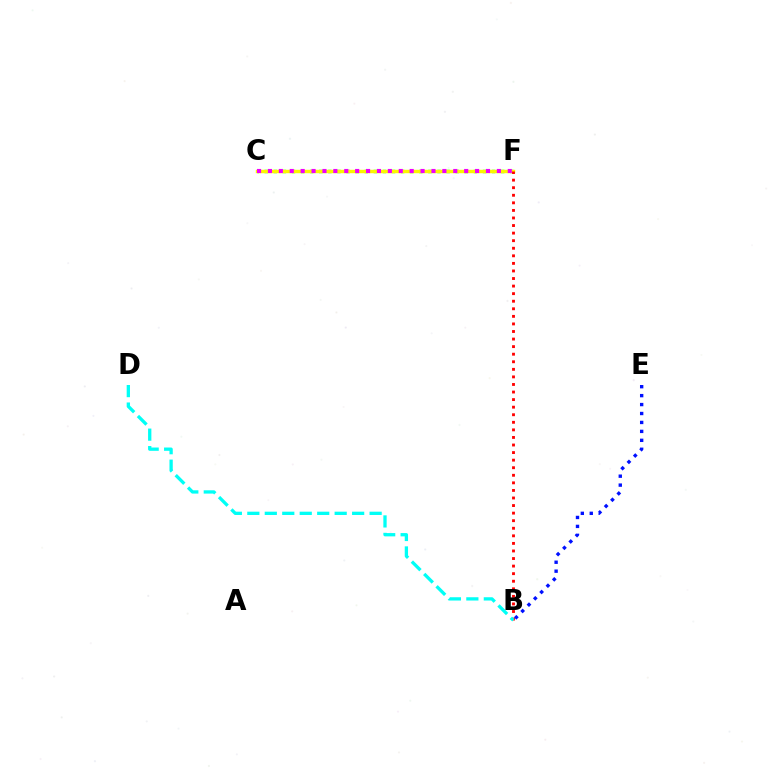{('C', 'F'): [{'color': '#08ff00', 'line_style': 'dotted', 'thickness': 2.47}, {'color': '#fcf500', 'line_style': 'solid', 'thickness': 2.46}, {'color': '#ee00ff', 'line_style': 'dotted', 'thickness': 2.96}], ('B', 'F'): [{'color': '#ff0000', 'line_style': 'dotted', 'thickness': 2.06}], ('B', 'E'): [{'color': '#0010ff', 'line_style': 'dotted', 'thickness': 2.43}], ('B', 'D'): [{'color': '#00fff6', 'line_style': 'dashed', 'thickness': 2.37}]}